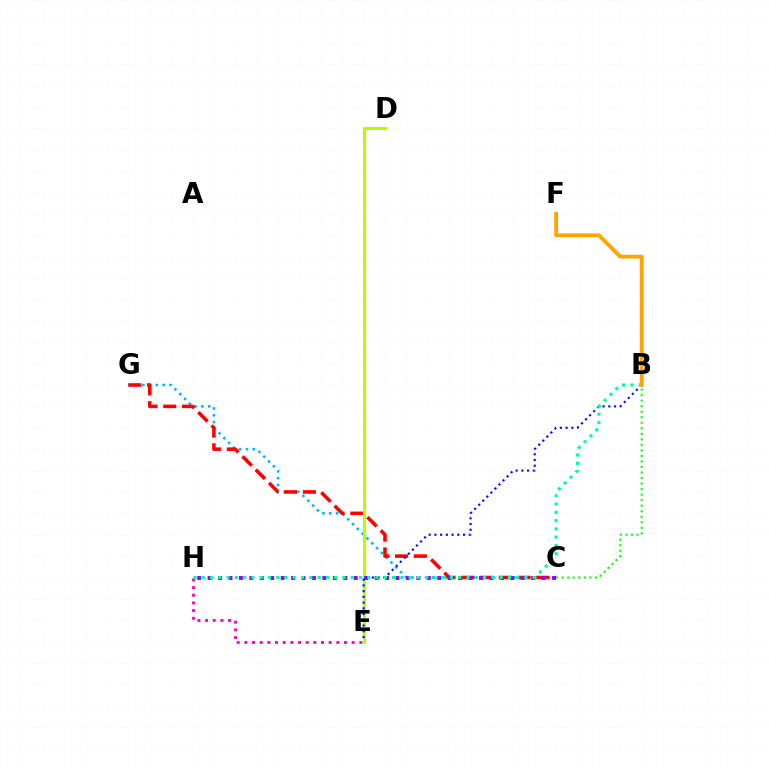{('E', 'H'): [{'color': '#ff00bd', 'line_style': 'dotted', 'thickness': 2.08}], ('B', 'C'): [{'color': '#08ff00', 'line_style': 'dotted', 'thickness': 1.5}], ('C', 'G'): [{'color': '#00b5ff', 'line_style': 'dotted', 'thickness': 1.85}, {'color': '#ff0000', 'line_style': 'dashed', 'thickness': 2.55}], ('D', 'E'): [{'color': '#b3ff00', 'line_style': 'solid', 'thickness': 2.24}], ('C', 'H'): [{'color': '#9b00ff', 'line_style': 'dotted', 'thickness': 2.84}], ('B', 'E'): [{'color': '#0010ff', 'line_style': 'dotted', 'thickness': 1.56}], ('B', 'H'): [{'color': '#00ff9d', 'line_style': 'dotted', 'thickness': 2.25}], ('B', 'F'): [{'color': '#ffa500', 'line_style': 'solid', 'thickness': 2.76}]}